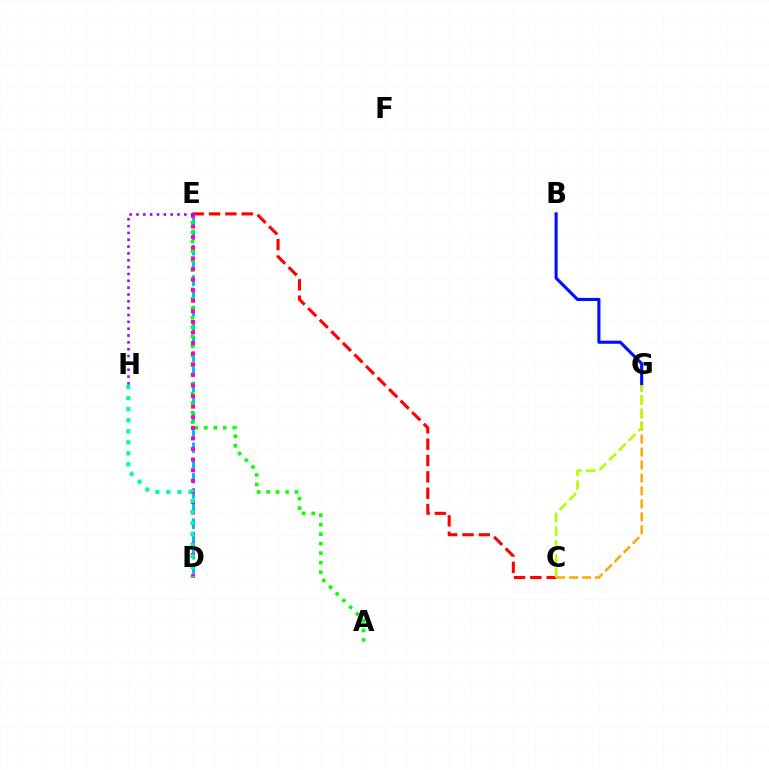{('B', 'G'): [{'color': '#0010ff', 'line_style': 'solid', 'thickness': 2.24}], ('D', 'E'): [{'color': '#00b5ff', 'line_style': 'dashed', 'thickness': 2.06}, {'color': '#ff00bd', 'line_style': 'dotted', 'thickness': 2.88}], ('C', 'G'): [{'color': '#ffa500', 'line_style': 'dashed', 'thickness': 1.76}, {'color': '#b3ff00', 'line_style': 'dashed', 'thickness': 1.87}], ('C', 'E'): [{'color': '#ff0000', 'line_style': 'dashed', 'thickness': 2.22}], ('A', 'E'): [{'color': '#08ff00', 'line_style': 'dotted', 'thickness': 2.58}], ('E', 'H'): [{'color': '#9b00ff', 'line_style': 'dotted', 'thickness': 1.86}], ('D', 'H'): [{'color': '#00ff9d', 'line_style': 'dotted', 'thickness': 3.0}]}